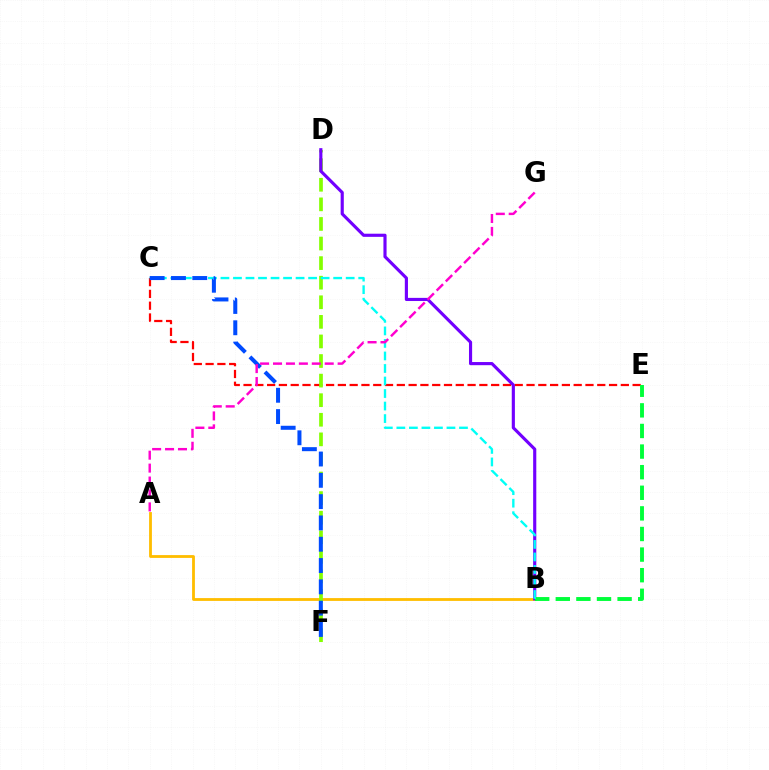{('A', 'B'): [{'color': '#ffbd00', 'line_style': 'solid', 'thickness': 2.02}], ('C', 'E'): [{'color': '#ff0000', 'line_style': 'dashed', 'thickness': 1.6}], ('D', 'F'): [{'color': '#84ff00', 'line_style': 'dashed', 'thickness': 2.66}], ('B', 'D'): [{'color': '#7200ff', 'line_style': 'solid', 'thickness': 2.26}], ('B', 'E'): [{'color': '#00ff39', 'line_style': 'dashed', 'thickness': 2.8}], ('B', 'C'): [{'color': '#00fff6', 'line_style': 'dashed', 'thickness': 1.7}], ('C', 'F'): [{'color': '#004bff', 'line_style': 'dashed', 'thickness': 2.89}], ('A', 'G'): [{'color': '#ff00cf', 'line_style': 'dashed', 'thickness': 1.76}]}